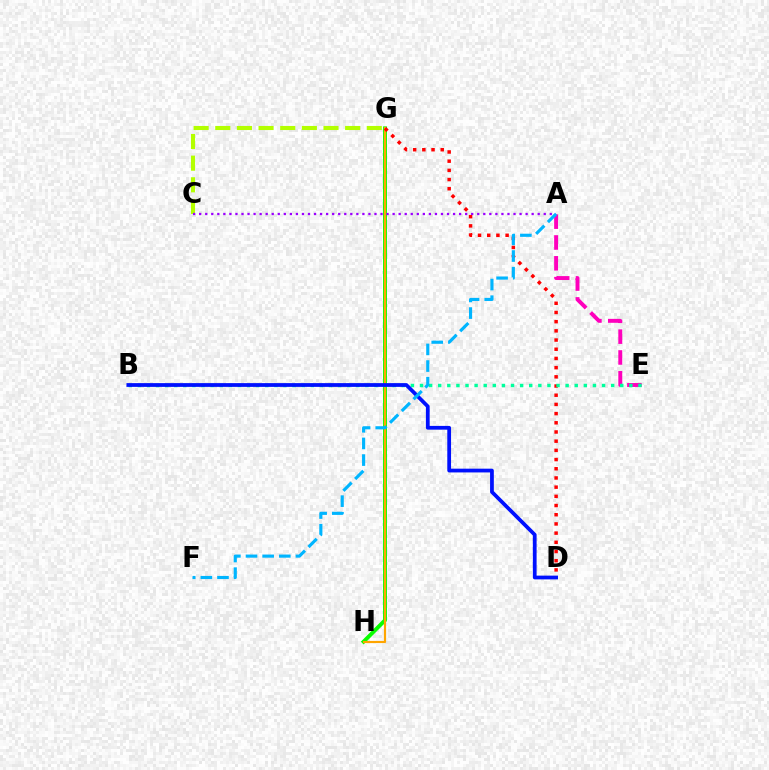{('A', 'E'): [{'color': '#ff00bd', 'line_style': 'dashed', 'thickness': 2.83}], ('C', 'G'): [{'color': '#b3ff00', 'line_style': 'dashed', 'thickness': 2.94}], ('G', 'H'): [{'color': '#08ff00', 'line_style': 'solid', 'thickness': 2.81}, {'color': '#ffa500', 'line_style': 'solid', 'thickness': 1.56}], ('A', 'C'): [{'color': '#9b00ff', 'line_style': 'dotted', 'thickness': 1.64}], ('D', 'G'): [{'color': '#ff0000', 'line_style': 'dotted', 'thickness': 2.5}], ('B', 'E'): [{'color': '#00ff9d', 'line_style': 'dotted', 'thickness': 2.47}], ('B', 'D'): [{'color': '#0010ff', 'line_style': 'solid', 'thickness': 2.7}], ('A', 'F'): [{'color': '#00b5ff', 'line_style': 'dashed', 'thickness': 2.26}]}